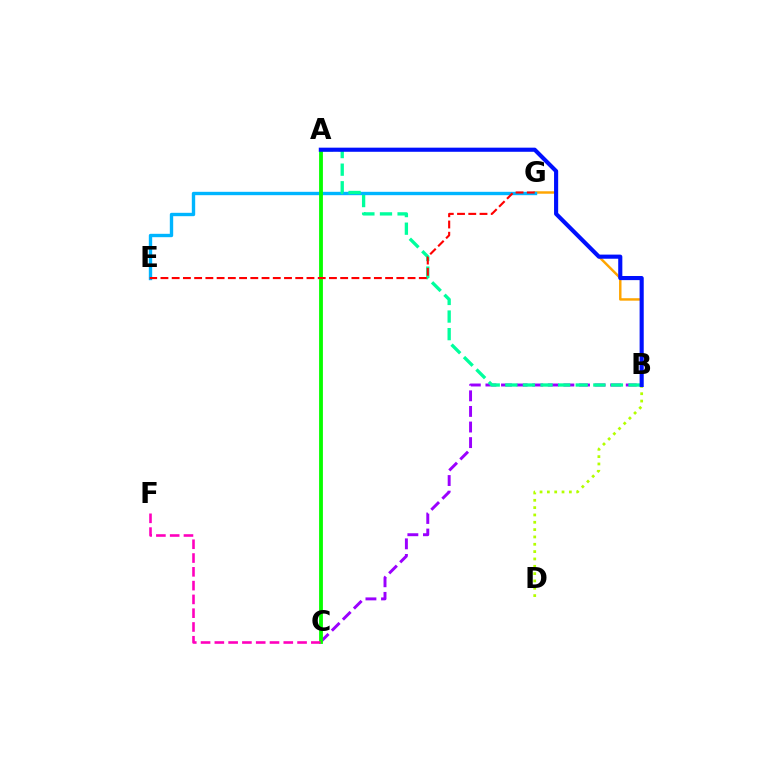{('B', 'G'): [{'color': '#ffa500', 'line_style': 'solid', 'thickness': 1.77}], ('B', 'C'): [{'color': '#9b00ff', 'line_style': 'dashed', 'thickness': 2.12}], ('E', 'G'): [{'color': '#00b5ff', 'line_style': 'solid', 'thickness': 2.43}, {'color': '#ff0000', 'line_style': 'dashed', 'thickness': 1.53}], ('A', 'C'): [{'color': '#08ff00', 'line_style': 'solid', 'thickness': 2.75}], ('A', 'B'): [{'color': '#00ff9d', 'line_style': 'dashed', 'thickness': 2.39}, {'color': '#0010ff', 'line_style': 'solid', 'thickness': 2.97}], ('B', 'D'): [{'color': '#b3ff00', 'line_style': 'dotted', 'thickness': 1.99}], ('C', 'F'): [{'color': '#ff00bd', 'line_style': 'dashed', 'thickness': 1.87}]}